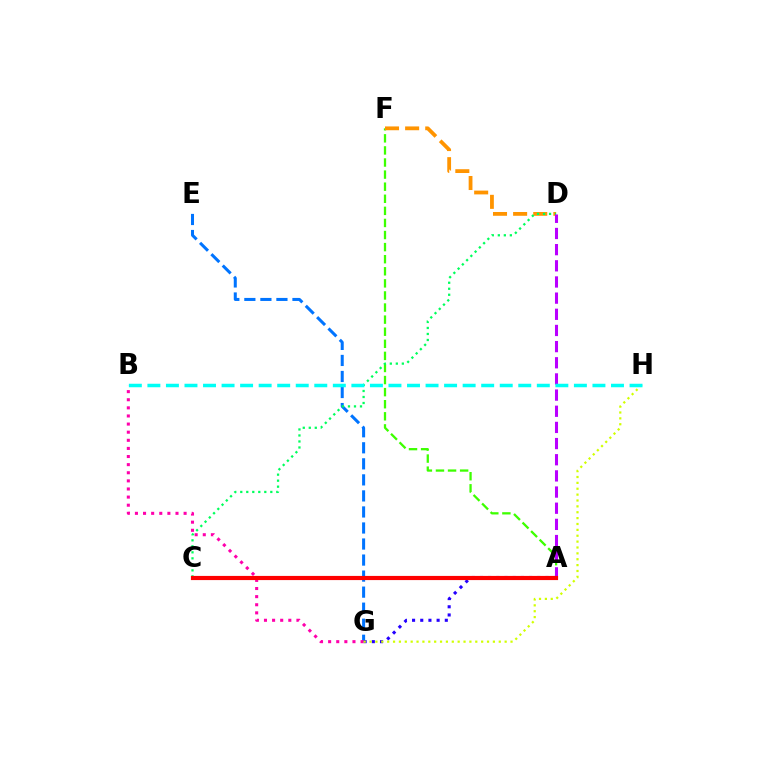{('A', 'F'): [{'color': '#3dff00', 'line_style': 'dashed', 'thickness': 1.64}], ('D', 'F'): [{'color': '#ff9400', 'line_style': 'dashed', 'thickness': 2.73}], ('E', 'G'): [{'color': '#0074ff', 'line_style': 'dashed', 'thickness': 2.18}], ('A', 'G'): [{'color': '#2500ff', 'line_style': 'dotted', 'thickness': 2.22}], ('B', 'G'): [{'color': '#ff00ac', 'line_style': 'dotted', 'thickness': 2.2}], ('C', 'D'): [{'color': '#00ff5c', 'line_style': 'dotted', 'thickness': 1.63}], ('A', 'D'): [{'color': '#b900ff', 'line_style': 'dashed', 'thickness': 2.2}], ('A', 'C'): [{'color': '#ff0000', 'line_style': 'solid', 'thickness': 3.0}], ('G', 'H'): [{'color': '#d1ff00', 'line_style': 'dotted', 'thickness': 1.6}], ('B', 'H'): [{'color': '#00fff6', 'line_style': 'dashed', 'thickness': 2.52}]}